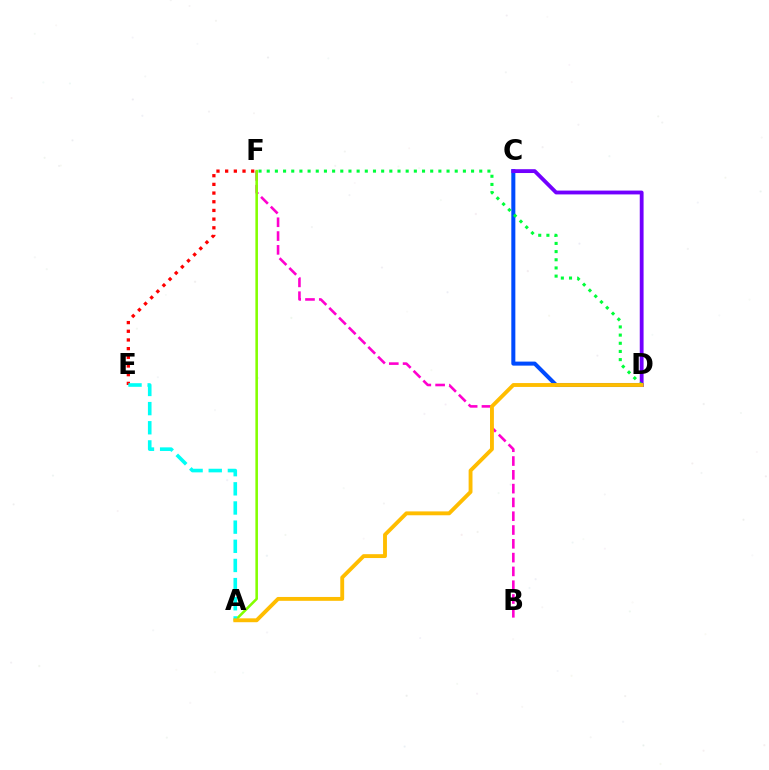{('C', 'D'): [{'color': '#004bff', 'line_style': 'solid', 'thickness': 2.9}, {'color': '#7200ff', 'line_style': 'solid', 'thickness': 2.75}], ('E', 'F'): [{'color': '#ff0000', 'line_style': 'dotted', 'thickness': 2.36}], ('B', 'F'): [{'color': '#ff00cf', 'line_style': 'dashed', 'thickness': 1.87}], ('A', 'F'): [{'color': '#84ff00', 'line_style': 'solid', 'thickness': 1.85}], ('D', 'F'): [{'color': '#00ff39', 'line_style': 'dotted', 'thickness': 2.22}], ('A', 'E'): [{'color': '#00fff6', 'line_style': 'dashed', 'thickness': 2.6}], ('A', 'D'): [{'color': '#ffbd00', 'line_style': 'solid', 'thickness': 2.78}]}